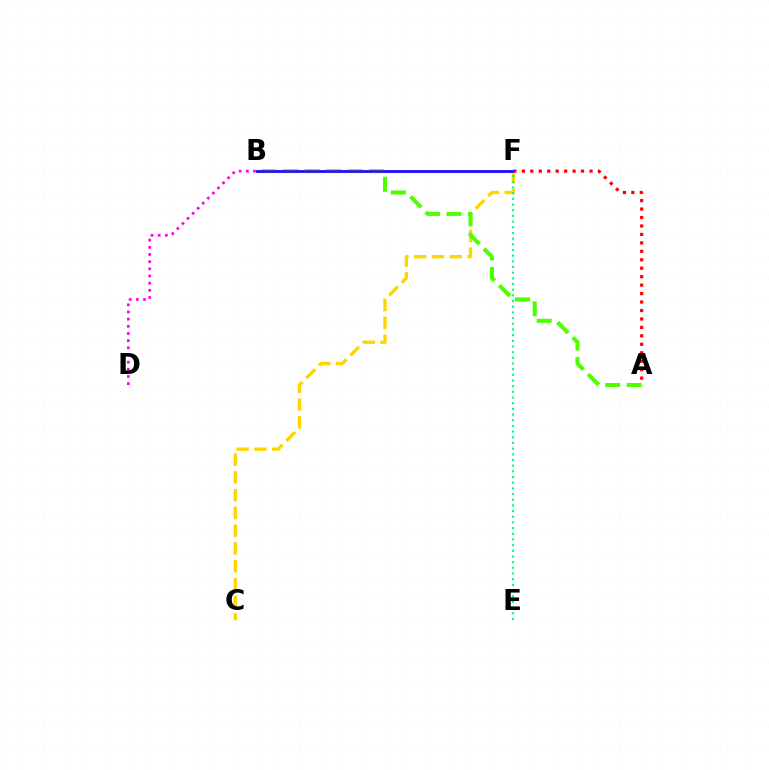{('A', 'F'): [{'color': '#ff0000', 'line_style': 'dotted', 'thickness': 2.3}], ('B', 'F'): [{'color': '#009eff', 'line_style': 'solid', 'thickness': 2.05}, {'color': '#3700ff', 'line_style': 'solid', 'thickness': 1.86}], ('C', 'F'): [{'color': '#ffd500', 'line_style': 'dashed', 'thickness': 2.41}], ('A', 'B'): [{'color': '#4fff00', 'line_style': 'dashed', 'thickness': 2.92}], ('E', 'F'): [{'color': '#00ff86', 'line_style': 'dotted', 'thickness': 1.54}], ('B', 'D'): [{'color': '#ff00ed', 'line_style': 'dotted', 'thickness': 1.95}]}